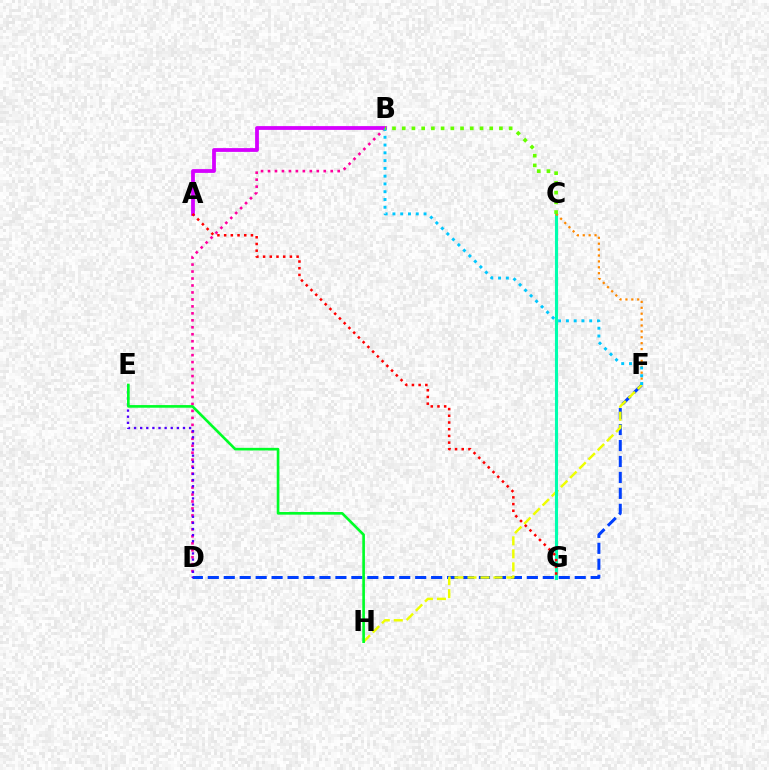{('D', 'F'): [{'color': '#003fff', 'line_style': 'dashed', 'thickness': 2.17}], ('F', 'H'): [{'color': '#eeff00', 'line_style': 'dashed', 'thickness': 1.77}], ('A', 'B'): [{'color': '#d600ff', 'line_style': 'solid', 'thickness': 2.72}], ('C', 'G'): [{'color': '#00ffaf', 'line_style': 'solid', 'thickness': 2.23}], ('B', 'D'): [{'color': '#ff00a0', 'line_style': 'dotted', 'thickness': 1.89}], ('D', 'E'): [{'color': '#4f00ff', 'line_style': 'dotted', 'thickness': 1.66}], ('C', 'F'): [{'color': '#ff8800', 'line_style': 'dotted', 'thickness': 1.6}], ('E', 'H'): [{'color': '#00ff27', 'line_style': 'solid', 'thickness': 1.91}], ('B', 'F'): [{'color': '#00c7ff', 'line_style': 'dotted', 'thickness': 2.11}], ('B', 'C'): [{'color': '#66ff00', 'line_style': 'dotted', 'thickness': 2.64}], ('A', 'G'): [{'color': '#ff0000', 'line_style': 'dotted', 'thickness': 1.82}]}